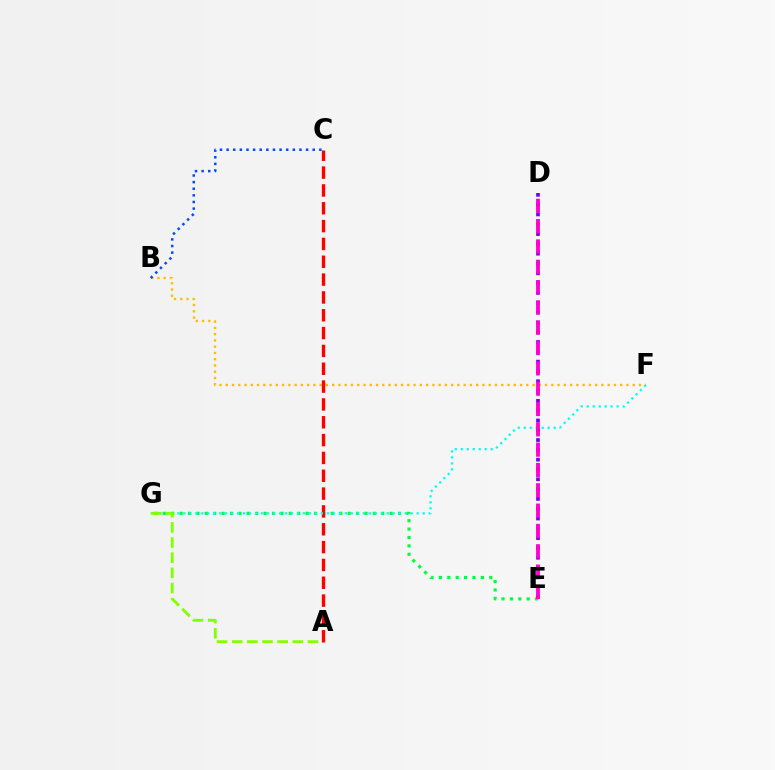{('B', 'F'): [{'color': '#ffbd00', 'line_style': 'dotted', 'thickness': 1.7}], ('E', 'G'): [{'color': '#00ff39', 'line_style': 'dotted', 'thickness': 2.28}], ('A', 'C'): [{'color': '#ff0000', 'line_style': 'dashed', 'thickness': 2.42}], ('D', 'E'): [{'color': '#7200ff', 'line_style': 'dotted', 'thickness': 2.66}, {'color': '#ff00cf', 'line_style': 'dashed', 'thickness': 2.76}], ('F', 'G'): [{'color': '#00fff6', 'line_style': 'dotted', 'thickness': 1.63}], ('B', 'C'): [{'color': '#004bff', 'line_style': 'dotted', 'thickness': 1.8}], ('A', 'G'): [{'color': '#84ff00', 'line_style': 'dashed', 'thickness': 2.06}]}